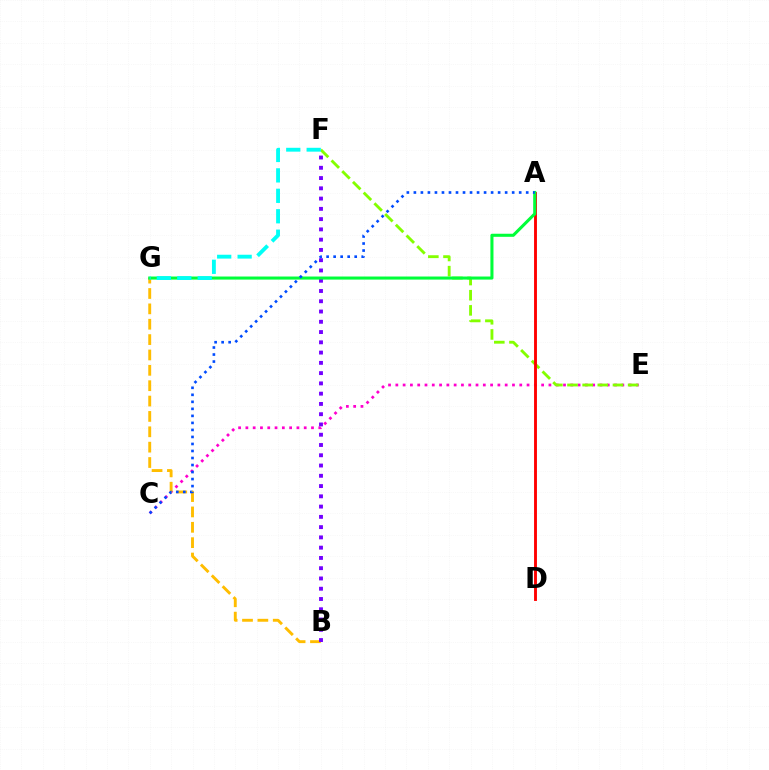{('C', 'E'): [{'color': '#ff00cf', 'line_style': 'dotted', 'thickness': 1.98}], ('E', 'F'): [{'color': '#84ff00', 'line_style': 'dashed', 'thickness': 2.06}], ('A', 'D'): [{'color': '#ff0000', 'line_style': 'solid', 'thickness': 2.08}], ('B', 'G'): [{'color': '#ffbd00', 'line_style': 'dashed', 'thickness': 2.09}], ('B', 'F'): [{'color': '#7200ff', 'line_style': 'dotted', 'thickness': 2.79}], ('A', 'G'): [{'color': '#00ff39', 'line_style': 'solid', 'thickness': 2.21}], ('F', 'G'): [{'color': '#00fff6', 'line_style': 'dashed', 'thickness': 2.78}], ('A', 'C'): [{'color': '#004bff', 'line_style': 'dotted', 'thickness': 1.91}]}